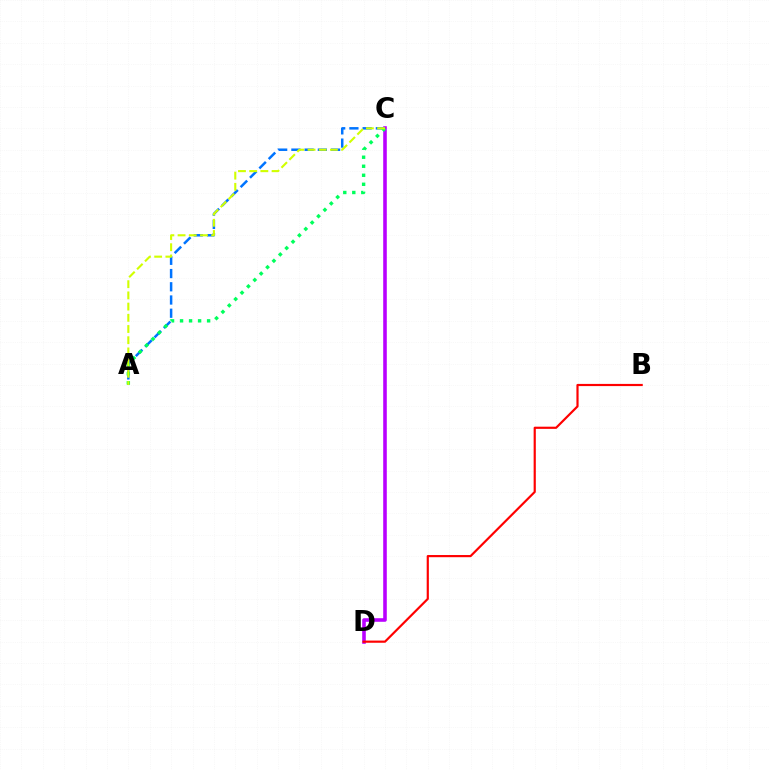{('A', 'C'): [{'color': '#0074ff', 'line_style': 'dashed', 'thickness': 1.8}, {'color': '#00ff5c', 'line_style': 'dotted', 'thickness': 2.45}, {'color': '#d1ff00', 'line_style': 'dashed', 'thickness': 1.52}], ('C', 'D'): [{'color': '#b900ff', 'line_style': 'solid', 'thickness': 2.58}], ('B', 'D'): [{'color': '#ff0000', 'line_style': 'solid', 'thickness': 1.57}]}